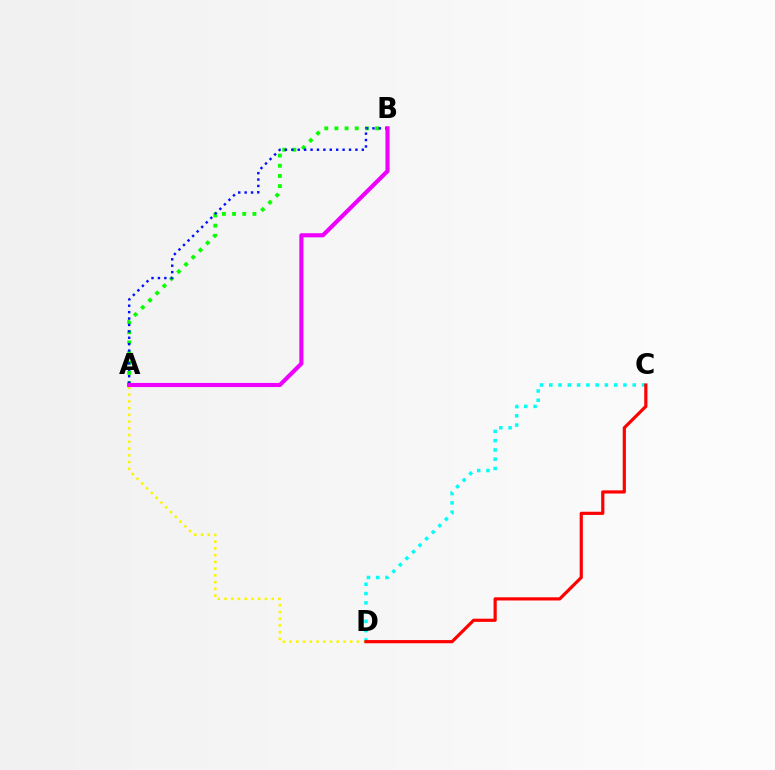{('A', 'B'): [{'color': '#08ff00', 'line_style': 'dotted', 'thickness': 2.76}, {'color': '#0010ff', 'line_style': 'dotted', 'thickness': 1.74}, {'color': '#ee00ff', 'line_style': 'solid', 'thickness': 2.97}], ('C', 'D'): [{'color': '#00fff6', 'line_style': 'dotted', 'thickness': 2.52}, {'color': '#ff0000', 'line_style': 'solid', 'thickness': 2.29}], ('A', 'D'): [{'color': '#fcf500', 'line_style': 'dotted', 'thickness': 1.83}]}